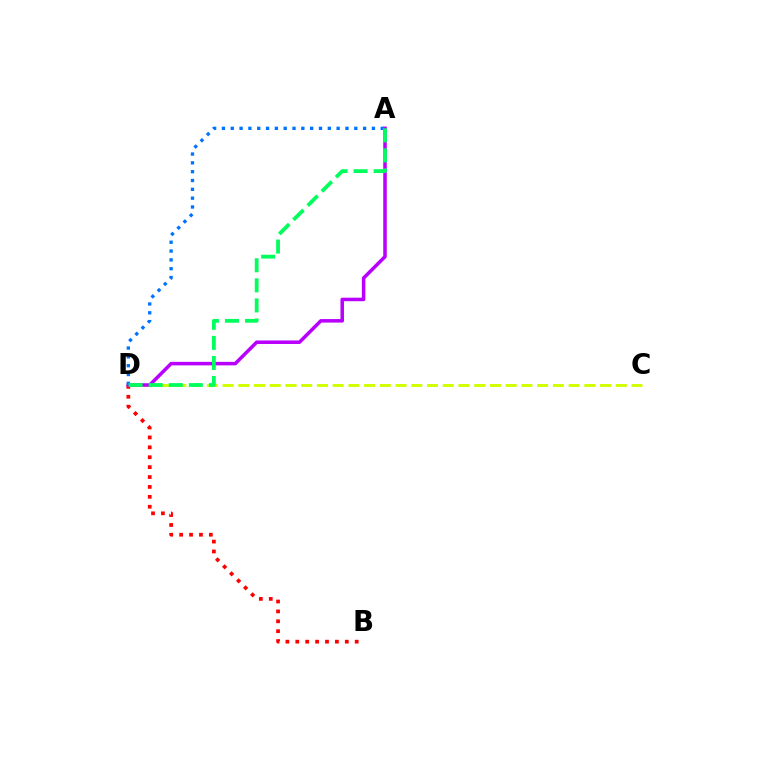{('B', 'D'): [{'color': '#ff0000', 'line_style': 'dotted', 'thickness': 2.69}], ('C', 'D'): [{'color': '#d1ff00', 'line_style': 'dashed', 'thickness': 2.14}], ('A', 'D'): [{'color': '#b900ff', 'line_style': 'solid', 'thickness': 2.54}, {'color': '#0074ff', 'line_style': 'dotted', 'thickness': 2.4}, {'color': '#00ff5c', 'line_style': 'dashed', 'thickness': 2.73}]}